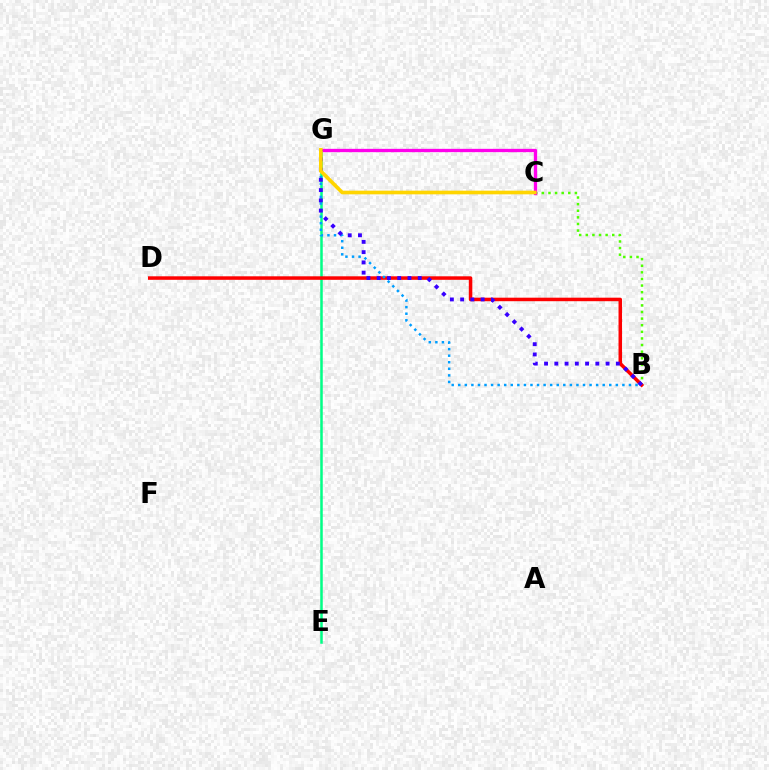{('B', 'C'): [{'color': '#4fff00', 'line_style': 'dotted', 'thickness': 1.8}], ('E', 'G'): [{'color': '#00ff86', 'line_style': 'solid', 'thickness': 1.81}], ('B', 'D'): [{'color': '#ff0000', 'line_style': 'solid', 'thickness': 2.53}], ('B', 'G'): [{'color': '#009eff', 'line_style': 'dotted', 'thickness': 1.78}, {'color': '#3700ff', 'line_style': 'dotted', 'thickness': 2.79}], ('C', 'G'): [{'color': '#ff00ed', 'line_style': 'solid', 'thickness': 2.39}, {'color': '#ffd500', 'line_style': 'solid', 'thickness': 2.64}]}